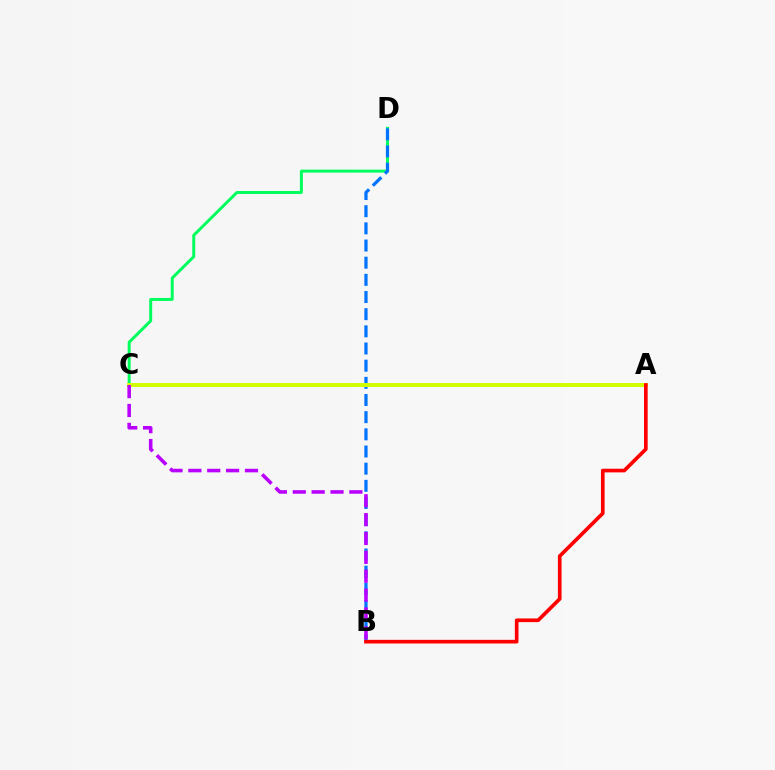{('C', 'D'): [{'color': '#00ff5c', 'line_style': 'solid', 'thickness': 2.14}], ('B', 'D'): [{'color': '#0074ff', 'line_style': 'dashed', 'thickness': 2.33}], ('A', 'C'): [{'color': '#d1ff00', 'line_style': 'solid', 'thickness': 2.86}], ('A', 'B'): [{'color': '#ff0000', 'line_style': 'solid', 'thickness': 2.64}], ('B', 'C'): [{'color': '#b900ff', 'line_style': 'dashed', 'thickness': 2.56}]}